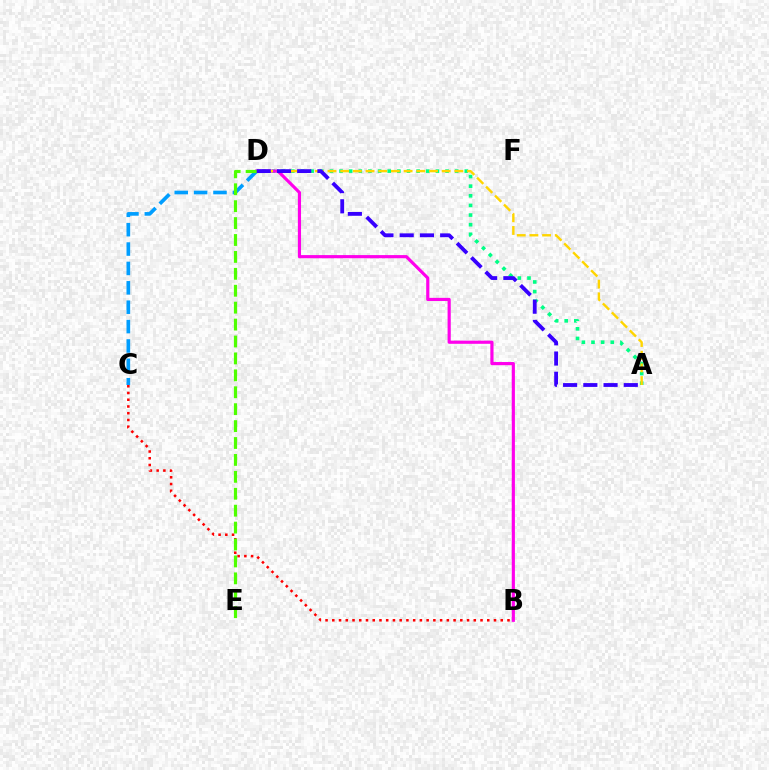{('B', 'C'): [{'color': '#ff0000', 'line_style': 'dotted', 'thickness': 1.83}], ('A', 'D'): [{'color': '#00ff86', 'line_style': 'dotted', 'thickness': 2.62}, {'color': '#ffd500', 'line_style': 'dashed', 'thickness': 1.72}, {'color': '#3700ff', 'line_style': 'dashed', 'thickness': 2.75}], ('B', 'D'): [{'color': '#ff00ed', 'line_style': 'solid', 'thickness': 2.28}], ('C', 'D'): [{'color': '#009eff', 'line_style': 'dashed', 'thickness': 2.63}], ('D', 'E'): [{'color': '#4fff00', 'line_style': 'dashed', 'thickness': 2.3}]}